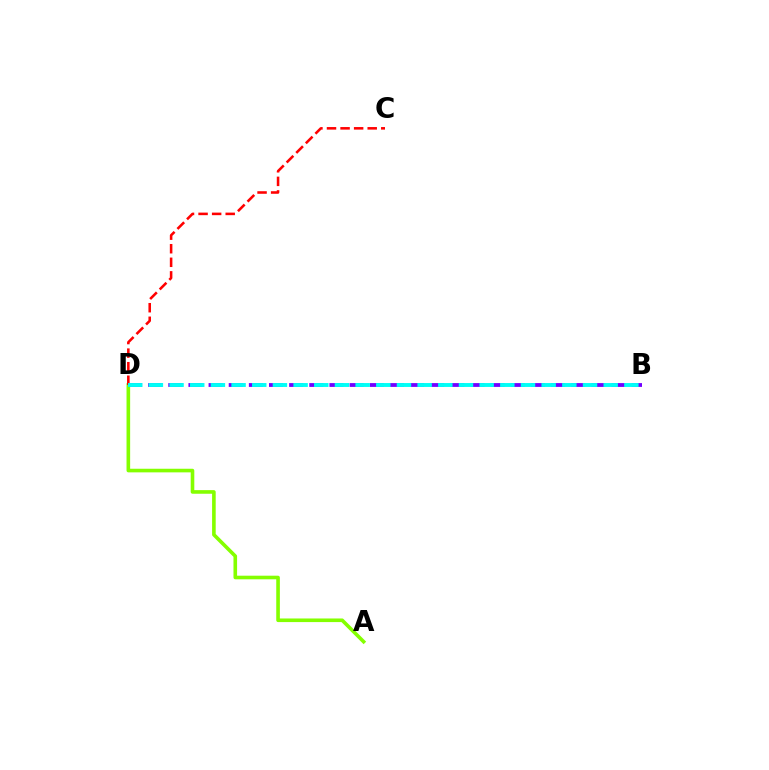{('A', 'D'): [{'color': '#84ff00', 'line_style': 'solid', 'thickness': 2.6}], ('B', 'D'): [{'color': '#7200ff', 'line_style': 'dashed', 'thickness': 2.74}, {'color': '#00fff6', 'line_style': 'dashed', 'thickness': 2.81}], ('C', 'D'): [{'color': '#ff0000', 'line_style': 'dashed', 'thickness': 1.84}]}